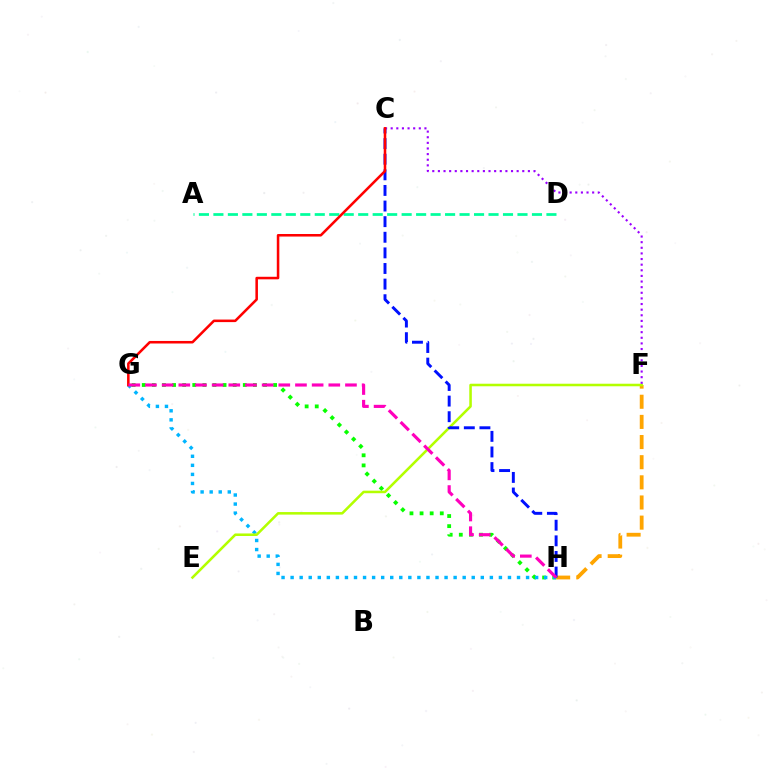{('G', 'H'): [{'color': '#08ff00', 'line_style': 'dotted', 'thickness': 2.74}, {'color': '#00b5ff', 'line_style': 'dotted', 'thickness': 2.46}, {'color': '#ff00bd', 'line_style': 'dashed', 'thickness': 2.26}], ('F', 'H'): [{'color': '#ffa500', 'line_style': 'dashed', 'thickness': 2.74}], ('E', 'F'): [{'color': '#b3ff00', 'line_style': 'solid', 'thickness': 1.83}], ('A', 'D'): [{'color': '#00ff9d', 'line_style': 'dashed', 'thickness': 1.97}], ('C', 'H'): [{'color': '#0010ff', 'line_style': 'dashed', 'thickness': 2.12}], ('C', 'F'): [{'color': '#9b00ff', 'line_style': 'dotted', 'thickness': 1.53}], ('C', 'G'): [{'color': '#ff0000', 'line_style': 'solid', 'thickness': 1.83}]}